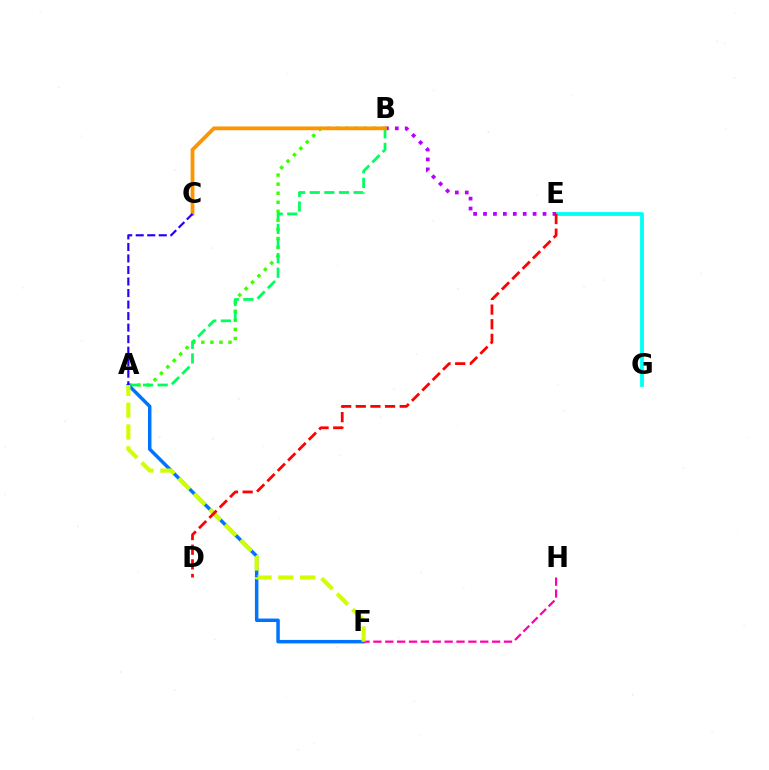{('A', 'B'): [{'color': '#3dff00', 'line_style': 'dotted', 'thickness': 2.46}, {'color': '#00ff5c', 'line_style': 'dashed', 'thickness': 1.99}], ('E', 'G'): [{'color': '#00fff6', 'line_style': 'solid', 'thickness': 2.73}], ('B', 'E'): [{'color': '#b900ff', 'line_style': 'dotted', 'thickness': 2.69}], ('A', 'F'): [{'color': '#0074ff', 'line_style': 'solid', 'thickness': 2.51}, {'color': '#d1ff00', 'line_style': 'dashed', 'thickness': 2.97}], ('F', 'H'): [{'color': '#ff00ac', 'line_style': 'dashed', 'thickness': 1.61}], ('B', 'C'): [{'color': '#ff9400', 'line_style': 'solid', 'thickness': 2.7}], ('A', 'C'): [{'color': '#2500ff', 'line_style': 'dashed', 'thickness': 1.57}], ('D', 'E'): [{'color': '#ff0000', 'line_style': 'dashed', 'thickness': 1.99}]}